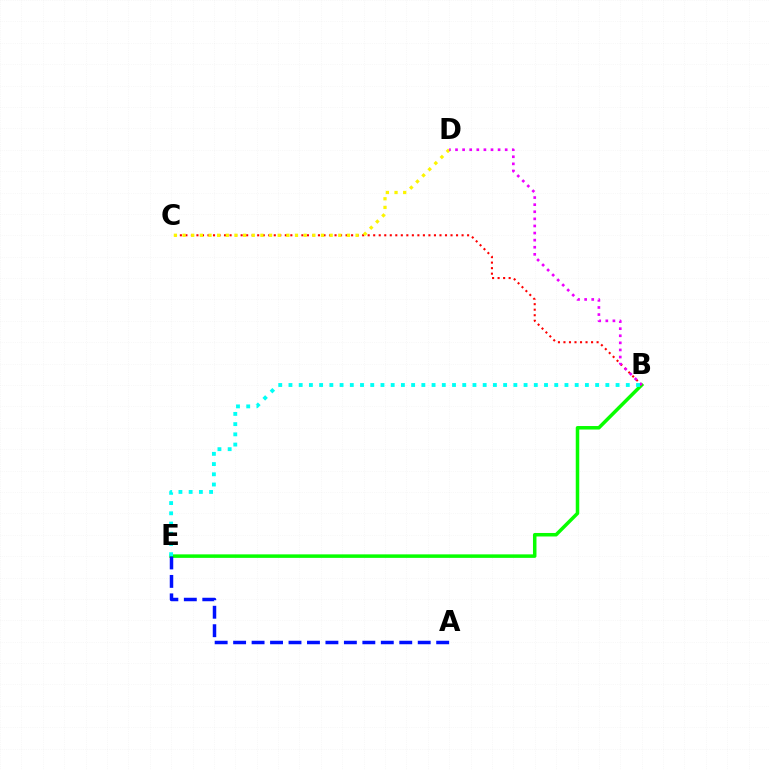{('B', 'E'): [{'color': '#08ff00', 'line_style': 'solid', 'thickness': 2.52}, {'color': '#00fff6', 'line_style': 'dotted', 'thickness': 2.78}], ('B', 'C'): [{'color': '#ff0000', 'line_style': 'dotted', 'thickness': 1.5}], ('C', 'D'): [{'color': '#fcf500', 'line_style': 'dotted', 'thickness': 2.35}], ('B', 'D'): [{'color': '#ee00ff', 'line_style': 'dotted', 'thickness': 1.93}], ('A', 'E'): [{'color': '#0010ff', 'line_style': 'dashed', 'thickness': 2.51}]}